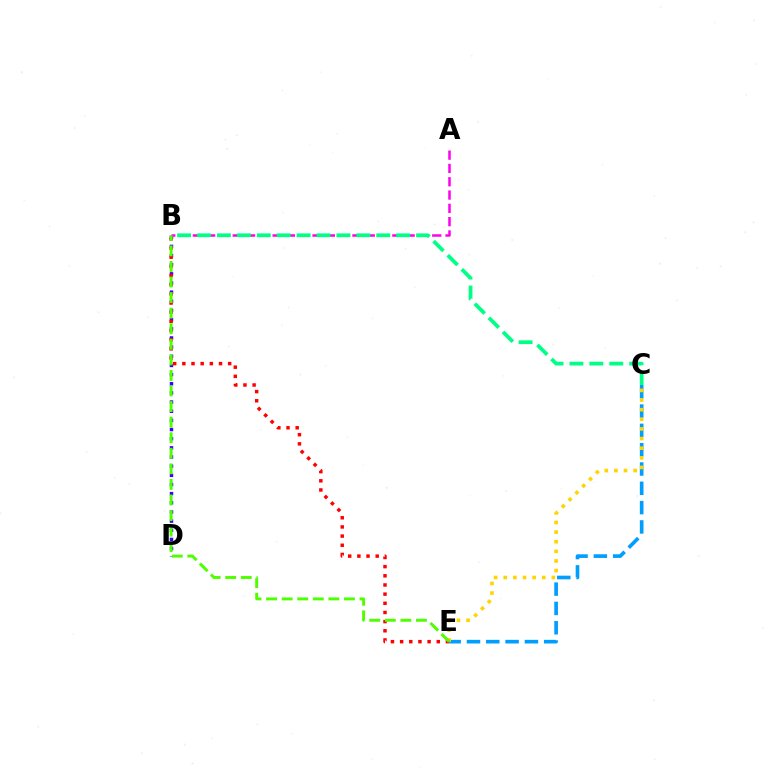{('B', 'D'): [{'color': '#3700ff', 'line_style': 'dotted', 'thickness': 2.49}], ('C', 'E'): [{'color': '#009eff', 'line_style': 'dashed', 'thickness': 2.62}, {'color': '#ffd500', 'line_style': 'dotted', 'thickness': 2.62}], ('A', 'B'): [{'color': '#ff00ed', 'line_style': 'dashed', 'thickness': 1.81}], ('B', 'E'): [{'color': '#ff0000', 'line_style': 'dotted', 'thickness': 2.49}, {'color': '#4fff00', 'line_style': 'dashed', 'thickness': 2.12}], ('B', 'C'): [{'color': '#00ff86', 'line_style': 'dashed', 'thickness': 2.71}]}